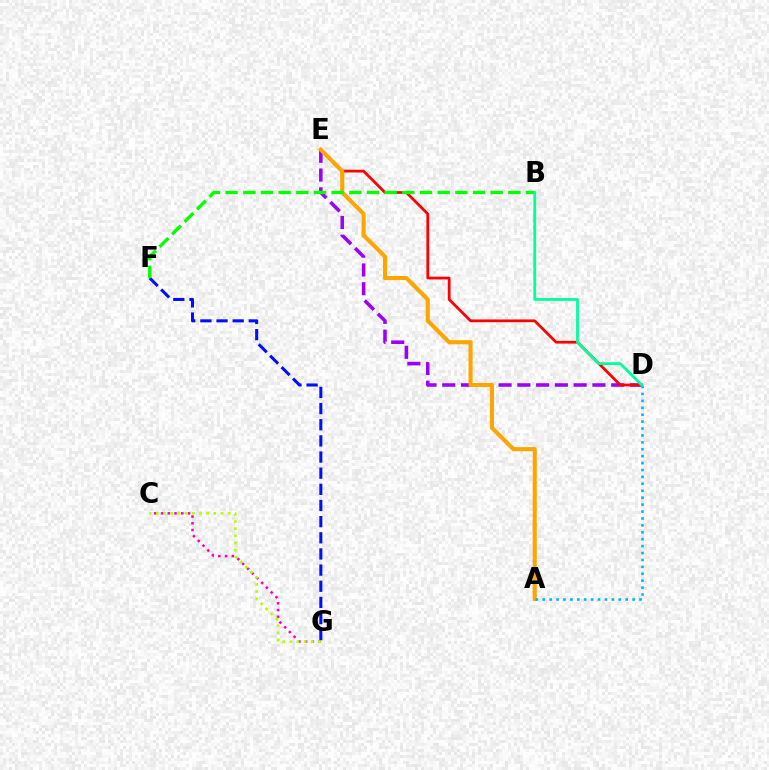{('C', 'G'): [{'color': '#ff00bd', 'line_style': 'dotted', 'thickness': 1.83}, {'color': '#b3ff00', 'line_style': 'dotted', 'thickness': 1.95}], ('F', 'G'): [{'color': '#0010ff', 'line_style': 'dashed', 'thickness': 2.19}], ('D', 'E'): [{'color': '#9b00ff', 'line_style': 'dashed', 'thickness': 2.55}, {'color': '#ff0000', 'line_style': 'solid', 'thickness': 1.98}], ('A', 'E'): [{'color': '#ffa500', 'line_style': 'solid', 'thickness': 2.95}], ('A', 'D'): [{'color': '#00b5ff', 'line_style': 'dotted', 'thickness': 1.88}], ('B', 'F'): [{'color': '#08ff00', 'line_style': 'dashed', 'thickness': 2.4}], ('B', 'D'): [{'color': '#00ff9d', 'line_style': 'solid', 'thickness': 2.01}]}